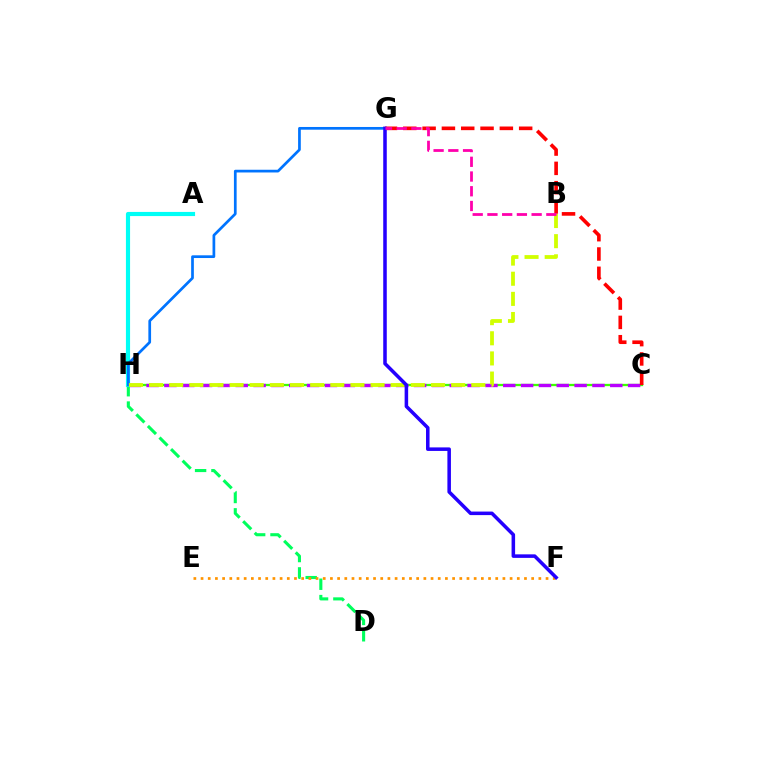{('C', 'H'): [{'color': '#3dff00', 'line_style': 'solid', 'thickness': 1.65}, {'color': '#b900ff', 'line_style': 'dashed', 'thickness': 2.42}], ('C', 'G'): [{'color': '#ff0000', 'line_style': 'dashed', 'thickness': 2.62}], ('D', 'H'): [{'color': '#00ff5c', 'line_style': 'dashed', 'thickness': 2.22}], ('A', 'H'): [{'color': '#00fff6', 'line_style': 'solid', 'thickness': 2.99}], ('G', 'H'): [{'color': '#0074ff', 'line_style': 'solid', 'thickness': 1.95}], ('E', 'F'): [{'color': '#ff9400', 'line_style': 'dotted', 'thickness': 1.95}], ('B', 'H'): [{'color': '#d1ff00', 'line_style': 'dashed', 'thickness': 2.74}], ('F', 'G'): [{'color': '#2500ff', 'line_style': 'solid', 'thickness': 2.55}], ('B', 'G'): [{'color': '#ff00ac', 'line_style': 'dashed', 'thickness': 2.0}]}